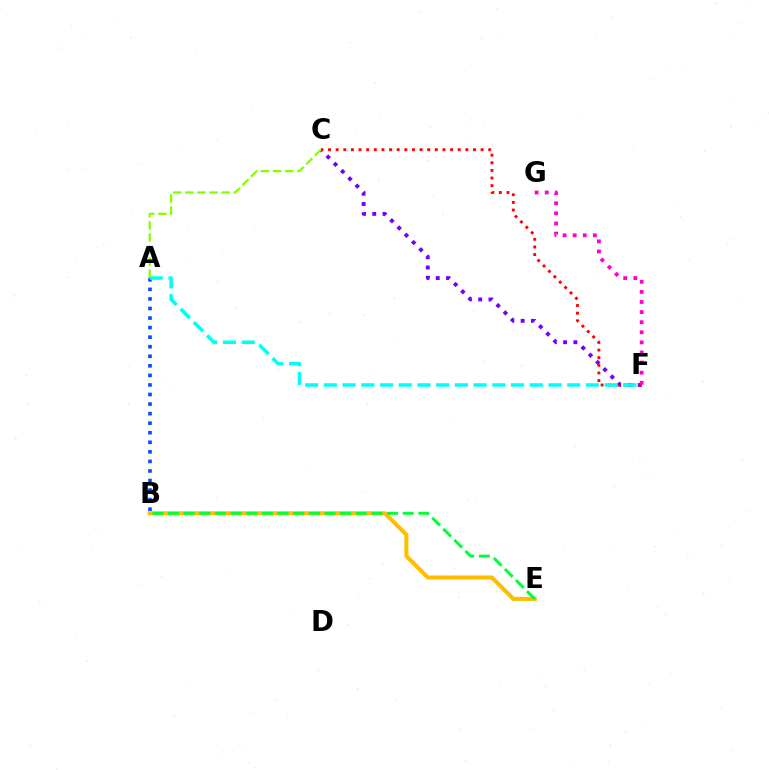{('A', 'B'): [{'color': '#004bff', 'line_style': 'dotted', 'thickness': 2.6}], ('B', 'E'): [{'color': '#ffbd00', 'line_style': 'solid', 'thickness': 2.93}, {'color': '#00ff39', 'line_style': 'dashed', 'thickness': 2.13}], ('C', 'F'): [{'color': '#7200ff', 'line_style': 'dotted', 'thickness': 2.79}, {'color': '#ff0000', 'line_style': 'dotted', 'thickness': 2.07}], ('A', 'F'): [{'color': '#00fff6', 'line_style': 'dashed', 'thickness': 2.54}], ('A', 'C'): [{'color': '#84ff00', 'line_style': 'dashed', 'thickness': 1.64}], ('F', 'G'): [{'color': '#ff00cf', 'line_style': 'dotted', 'thickness': 2.74}]}